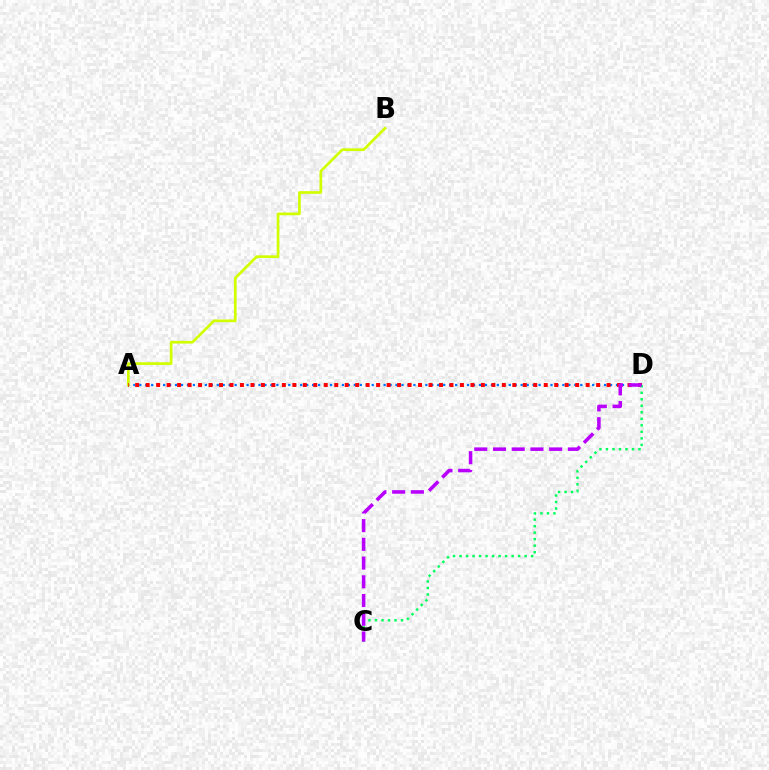{('A', 'D'): [{'color': '#0074ff', 'line_style': 'dotted', 'thickness': 1.62}, {'color': '#ff0000', 'line_style': 'dotted', 'thickness': 2.85}], ('A', 'B'): [{'color': '#d1ff00', 'line_style': 'solid', 'thickness': 1.95}], ('C', 'D'): [{'color': '#00ff5c', 'line_style': 'dotted', 'thickness': 1.77}, {'color': '#b900ff', 'line_style': 'dashed', 'thickness': 2.54}]}